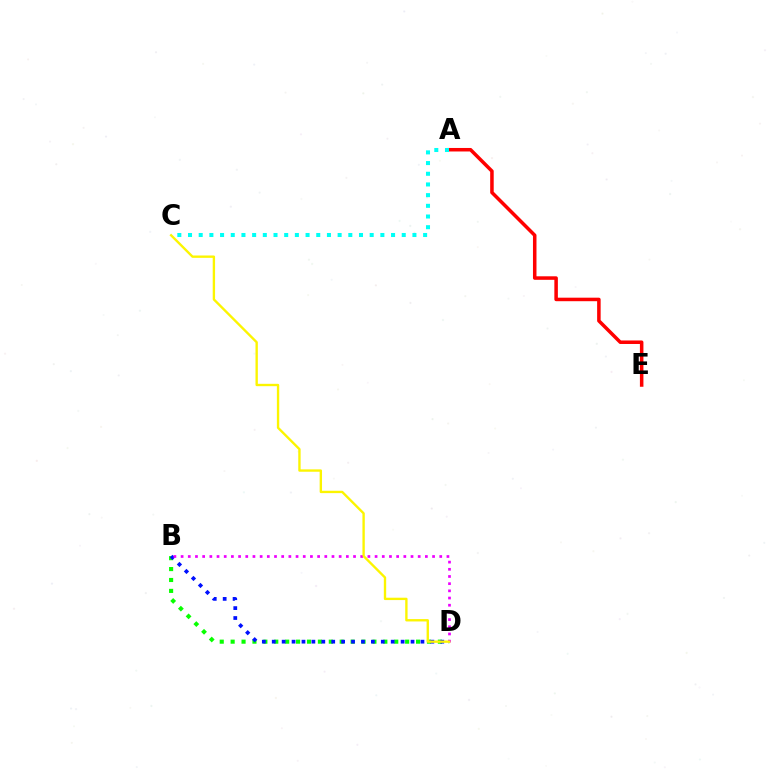{('B', 'D'): [{'color': '#08ff00', 'line_style': 'dotted', 'thickness': 2.96}, {'color': '#0010ff', 'line_style': 'dotted', 'thickness': 2.69}, {'color': '#ee00ff', 'line_style': 'dotted', 'thickness': 1.95}], ('A', 'E'): [{'color': '#ff0000', 'line_style': 'solid', 'thickness': 2.53}], ('A', 'C'): [{'color': '#00fff6', 'line_style': 'dotted', 'thickness': 2.9}], ('C', 'D'): [{'color': '#fcf500', 'line_style': 'solid', 'thickness': 1.7}]}